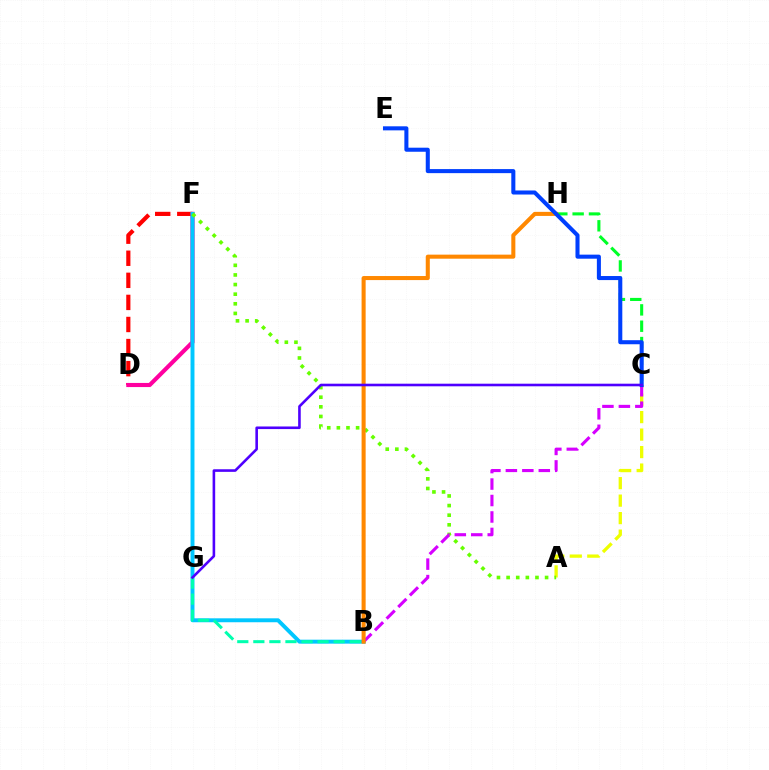{('D', 'F'): [{'color': '#ff0000', 'line_style': 'dashed', 'thickness': 3.0}, {'color': '#ff00a0', 'line_style': 'solid', 'thickness': 2.97}], ('B', 'F'): [{'color': '#00c7ff', 'line_style': 'solid', 'thickness': 2.83}], ('A', 'C'): [{'color': '#eeff00', 'line_style': 'dashed', 'thickness': 2.38}], ('A', 'F'): [{'color': '#66ff00', 'line_style': 'dotted', 'thickness': 2.61}], ('B', 'G'): [{'color': '#00ffaf', 'line_style': 'dashed', 'thickness': 2.18}], ('C', 'H'): [{'color': '#00ff27', 'line_style': 'dashed', 'thickness': 2.22}], ('B', 'C'): [{'color': '#d600ff', 'line_style': 'dashed', 'thickness': 2.24}], ('B', 'H'): [{'color': '#ff8800', 'line_style': 'solid', 'thickness': 2.92}], ('C', 'E'): [{'color': '#003fff', 'line_style': 'solid', 'thickness': 2.92}], ('C', 'G'): [{'color': '#4f00ff', 'line_style': 'solid', 'thickness': 1.87}]}